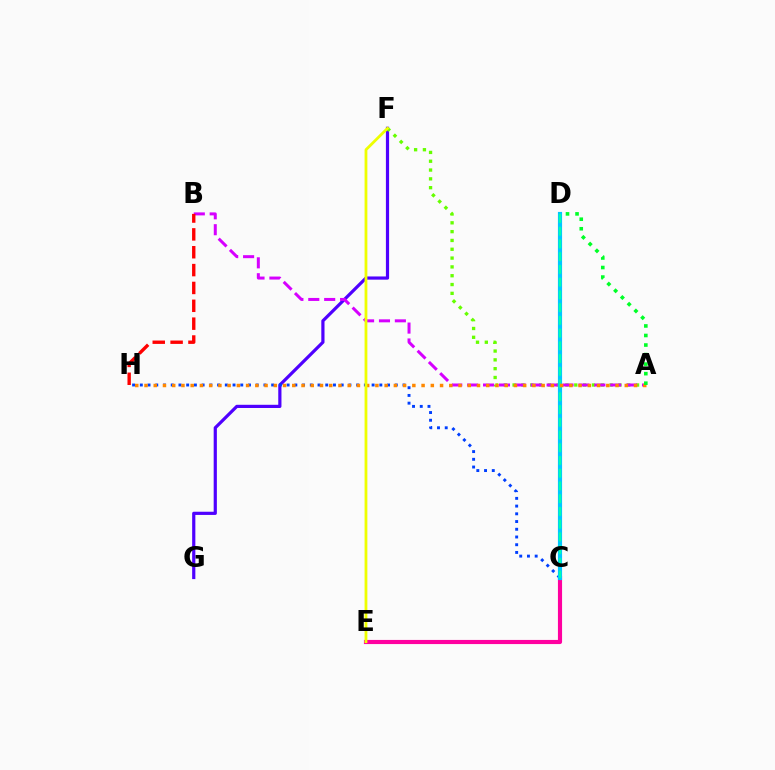{('F', 'G'): [{'color': '#4f00ff', 'line_style': 'solid', 'thickness': 2.3}], ('A', 'F'): [{'color': '#66ff00', 'line_style': 'dotted', 'thickness': 2.4}], ('C', 'E'): [{'color': '#ff00a0', 'line_style': 'solid', 'thickness': 2.98}], ('C', 'H'): [{'color': '#003fff', 'line_style': 'dotted', 'thickness': 2.1}], ('A', 'B'): [{'color': '#d600ff', 'line_style': 'dashed', 'thickness': 2.16}], ('C', 'D'): [{'color': '#00c7ff', 'line_style': 'solid', 'thickness': 2.99}, {'color': '#00ffaf', 'line_style': 'dashed', 'thickness': 1.73}], ('B', 'H'): [{'color': '#ff0000', 'line_style': 'dashed', 'thickness': 2.43}], ('A', 'H'): [{'color': '#ff8800', 'line_style': 'dotted', 'thickness': 2.51}], ('E', 'F'): [{'color': '#eeff00', 'line_style': 'solid', 'thickness': 2.01}], ('A', 'D'): [{'color': '#00ff27', 'line_style': 'dotted', 'thickness': 2.59}]}